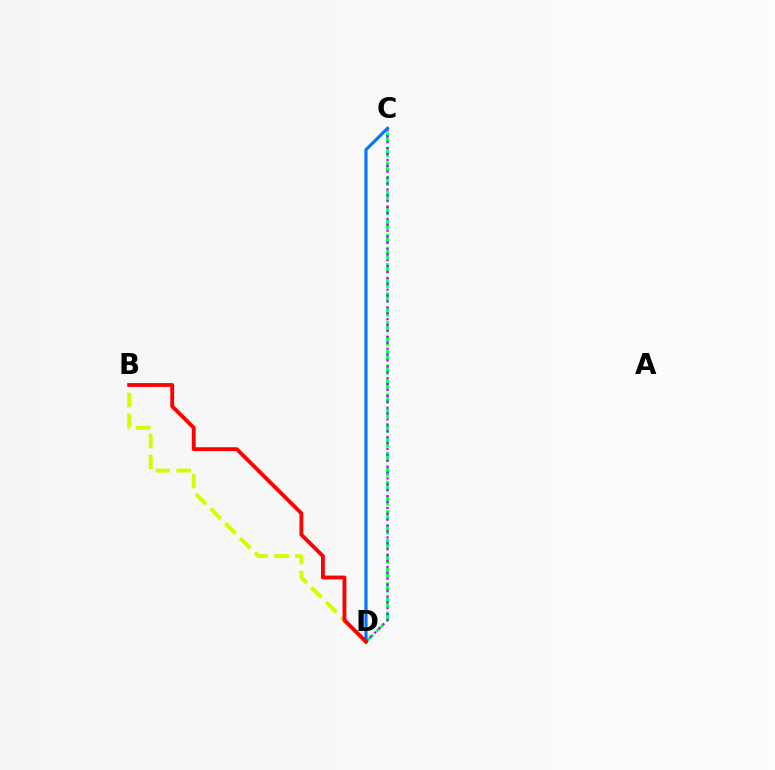{('C', 'D'): [{'color': '#00ff5c', 'line_style': 'dashed', 'thickness': 1.97}, {'color': '#b900ff', 'line_style': 'dotted', 'thickness': 1.6}, {'color': '#0074ff', 'line_style': 'solid', 'thickness': 2.25}], ('B', 'D'): [{'color': '#d1ff00', 'line_style': 'dashed', 'thickness': 2.83}, {'color': '#ff0000', 'line_style': 'solid', 'thickness': 2.77}]}